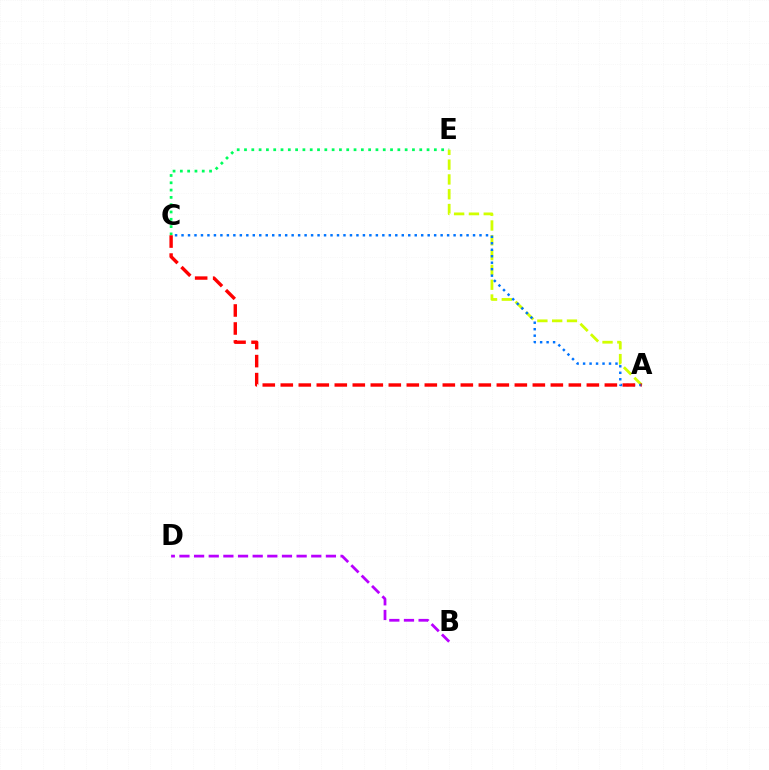{('B', 'D'): [{'color': '#b900ff', 'line_style': 'dashed', 'thickness': 1.99}], ('C', 'E'): [{'color': '#00ff5c', 'line_style': 'dotted', 'thickness': 1.98}], ('A', 'E'): [{'color': '#d1ff00', 'line_style': 'dashed', 'thickness': 2.01}], ('A', 'C'): [{'color': '#0074ff', 'line_style': 'dotted', 'thickness': 1.76}, {'color': '#ff0000', 'line_style': 'dashed', 'thickness': 2.45}]}